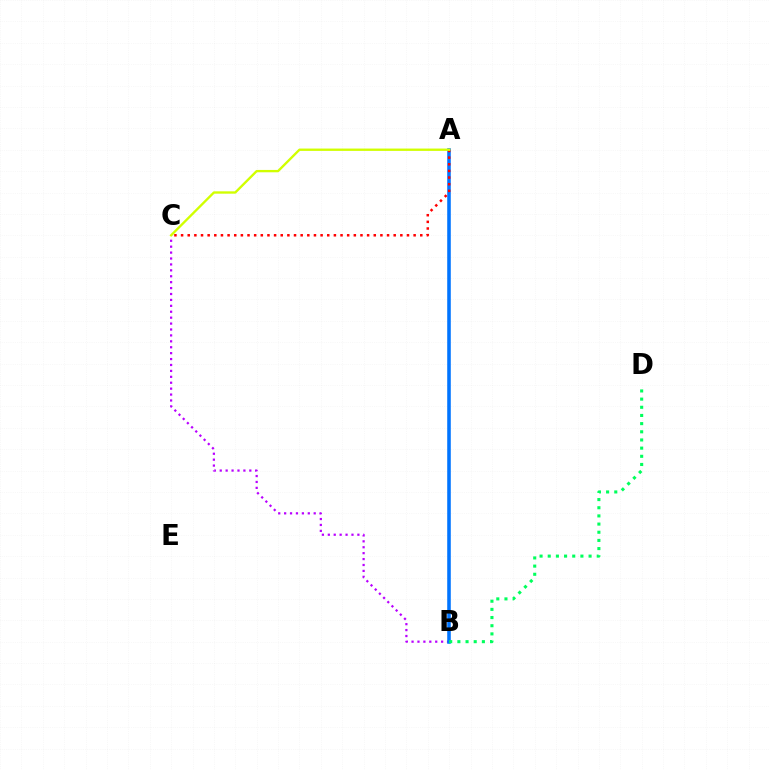{('B', 'C'): [{'color': '#b900ff', 'line_style': 'dotted', 'thickness': 1.61}], ('A', 'B'): [{'color': '#0074ff', 'line_style': 'solid', 'thickness': 2.56}], ('A', 'C'): [{'color': '#ff0000', 'line_style': 'dotted', 'thickness': 1.81}, {'color': '#d1ff00', 'line_style': 'solid', 'thickness': 1.69}], ('B', 'D'): [{'color': '#00ff5c', 'line_style': 'dotted', 'thickness': 2.22}]}